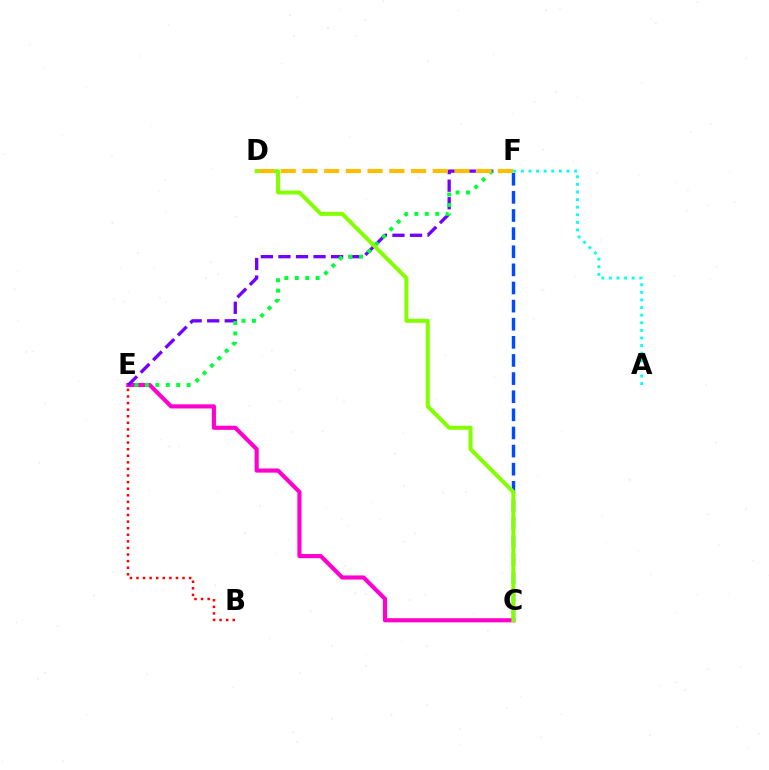{('A', 'F'): [{'color': '#00fff6', 'line_style': 'dotted', 'thickness': 2.07}], ('C', 'E'): [{'color': '#ff00cf', 'line_style': 'solid', 'thickness': 2.98}], ('E', 'F'): [{'color': '#7200ff', 'line_style': 'dashed', 'thickness': 2.38}, {'color': '#00ff39', 'line_style': 'dotted', 'thickness': 2.84}], ('B', 'E'): [{'color': '#ff0000', 'line_style': 'dotted', 'thickness': 1.79}], ('C', 'F'): [{'color': '#004bff', 'line_style': 'dashed', 'thickness': 2.46}], ('C', 'D'): [{'color': '#84ff00', 'line_style': 'solid', 'thickness': 2.87}], ('D', 'F'): [{'color': '#ffbd00', 'line_style': 'dashed', 'thickness': 2.95}]}